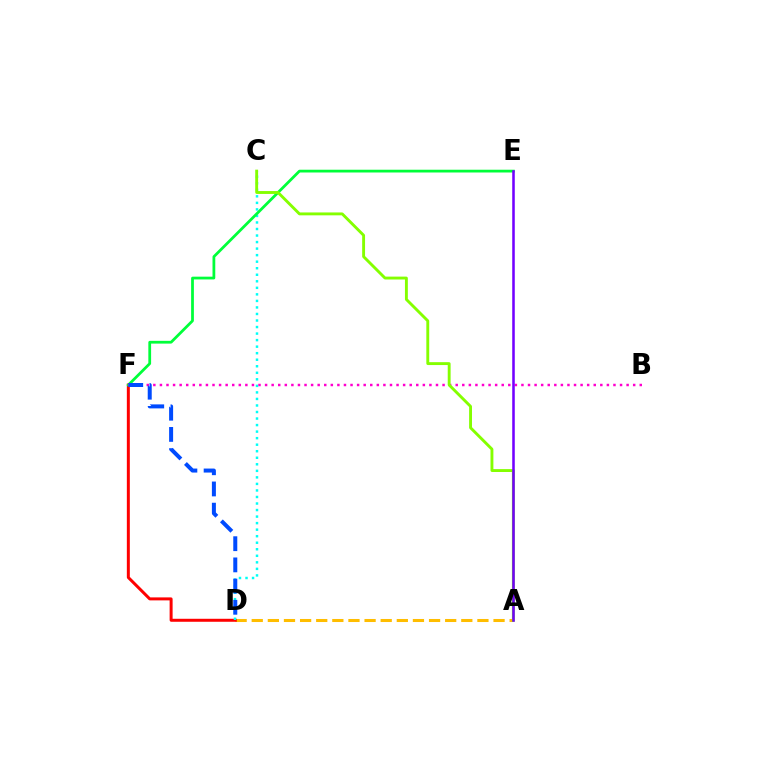{('A', 'D'): [{'color': '#ffbd00', 'line_style': 'dashed', 'thickness': 2.19}], ('D', 'F'): [{'color': '#ff0000', 'line_style': 'solid', 'thickness': 2.15}, {'color': '#004bff', 'line_style': 'dashed', 'thickness': 2.88}], ('C', 'D'): [{'color': '#00fff6', 'line_style': 'dotted', 'thickness': 1.78}], ('E', 'F'): [{'color': '#00ff39', 'line_style': 'solid', 'thickness': 1.99}], ('B', 'F'): [{'color': '#ff00cf', 'line_style': 'dotted', 'thickness': 1.79}], ('A', 'C'): [{'color': '#84ff00', 'line_style': 'solid', 'thickness': 2.08}], ('A', 'E'): [{'color': '#7200ff', 'line_style': 'solid', 'thickness': 1.84}]}